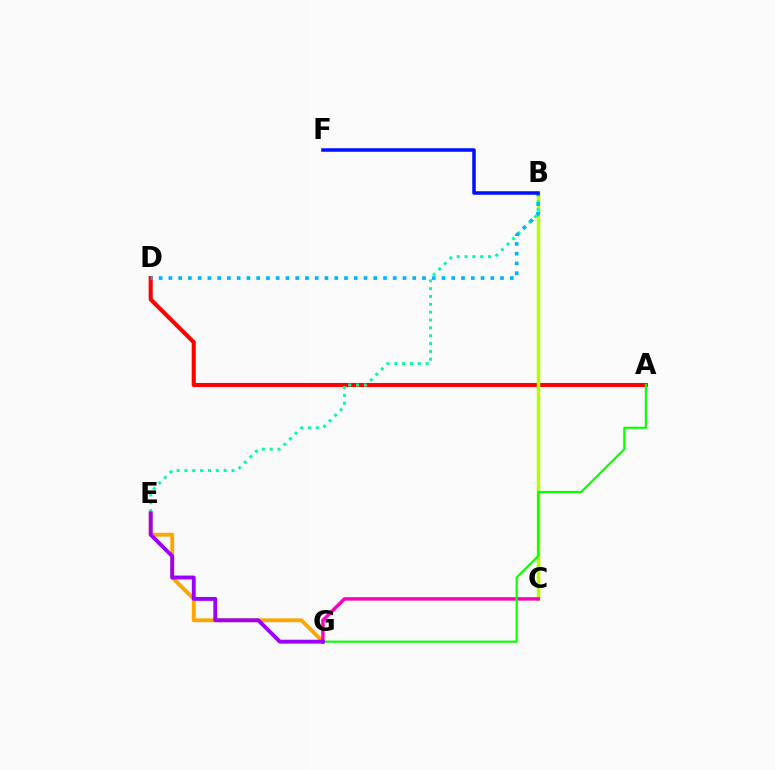{('A', 'D'): [{'color': '#ff0000', 'line_style': 'solid', 'thickness': 2.94}], ('B', 'C'): [{'color': '#b3ff00', 'line_style': 'solid', 'thickness': 2.51}], ('B', 'E'): [{'color': '#00ff9d', 'line_style': 'dotted', 'thickness': 2.13}], ('B', 'D'): [{'color': '#00b5ff', 'line_style': 'dotted', 'thickness': 2.65}], ('E', 'G'): [{'color': '#ffa500', 'line_style': 'solid', 'thickness': 2.77}, {'color': '#9b00ff', 'line_style': 'solid', 'thickness': 2.78}], ('C', 'G'): [{'color': '#ff00bd', 'line_style': 'solid', 'thickness': 2.47}], ('B', 'F'): [{'color': '#0010ff', 'line_style': 'solid', 'thickness': 2.52}], ('A', 'G'): [{'color': '#08ff00', 'line_style': 'solid', 'thickness': 1.55}]}